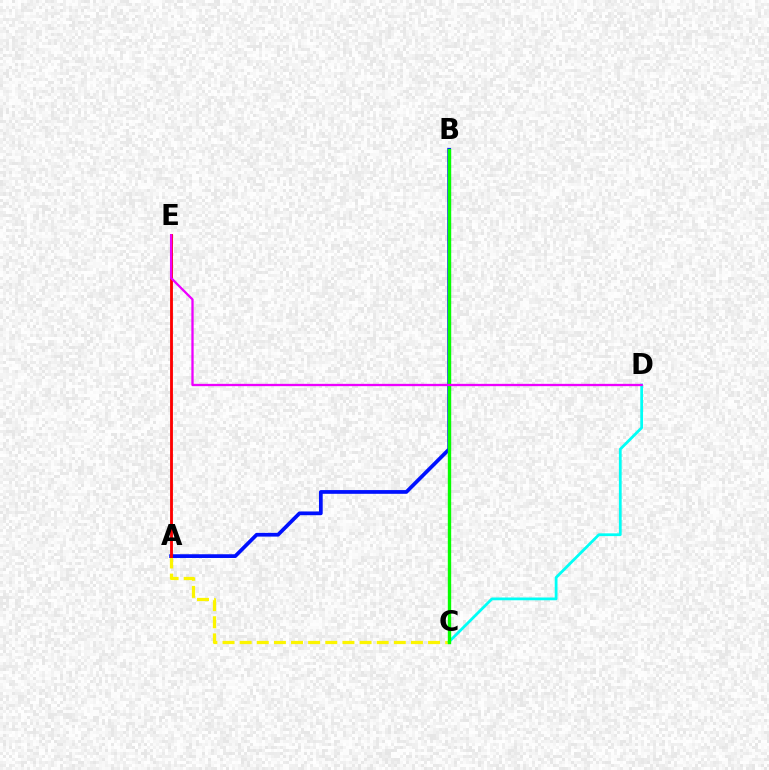{('A', 'C'): [{'color': '#fcf500', 'line_style': 'dashed', 'thickness': 2.33}], ('C', 'D'): [{'color': '#00fff6', 'line_style': 'solid', 'thickness': 2.0}], ('A', 'B'): [{'color': '#0010ff', 'line_style': 'solid', 'thickness': 2.69}], ('B', 'C'): [{'color': '#08ff00', 'line_style': 'solid', 'thickness': 2.42}], ('A', 'E'): [{'color': '#ff0000', 'line_style': 'solid', 'thickness': 2.06}], ('D', 'E'): [{'color': '#ee00ff', 'line_style': 'solid', 'thickness': 1.66}]}